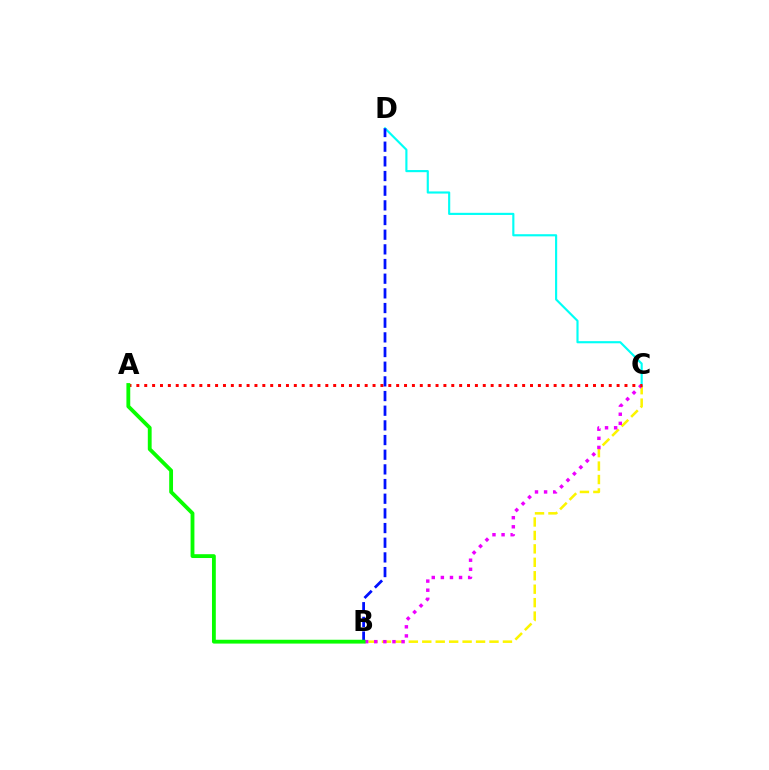{('B', 'C'): [{'color': '#fcf500', 'line_style': 'dashed', 'thickness': 1.83}, {'color': '#ee00ff', 'line_style': 'dotted', 'thickness': 2.47}], ('C', 'D'): [{'color': '#00fff6', 'line_style': 'solid', 'thickness': 1.55}], ('A', 'C'): [{'color': '#ff0000', 'line_style': 'dotted', 'thickness': 2.14}], ('B', 'D'): [{'color': '#0010ff', 'line_style': 'dashed', 'thickness': 1.99}], ('A', 'B'): [{'color': '#08ff00', 'line_style': 'solid', 'thickness': 2.76}]}